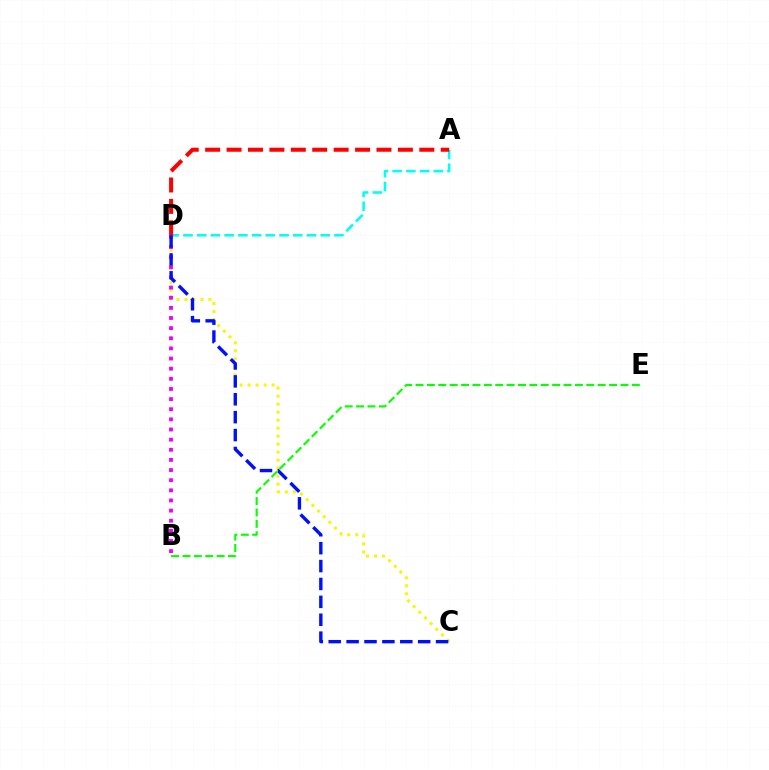{('A', 'D'): [{'color': '#00fff6', 'line_style': 'dashed', 'thickness': 1.86}, {'color': '#ff0000', 'line_style': 'dashed', 'thickness': 2.91}], ('C', 'D'): [{'color': '#fcf500', 'line_style': 'dotted', 'thickness': 2.18}, {'color': '#0010ff', 'line_style': 'dashed', 'thickness': 2.43}], ('B', 'D'): [{'color': '#ee00ff', 'line_style': 'dotted', 'thickness': 2.75}], ('B', 'E'): [{'color': '#08ff00', 'line_style': 'dashed', 'thickness': 1.55}]}